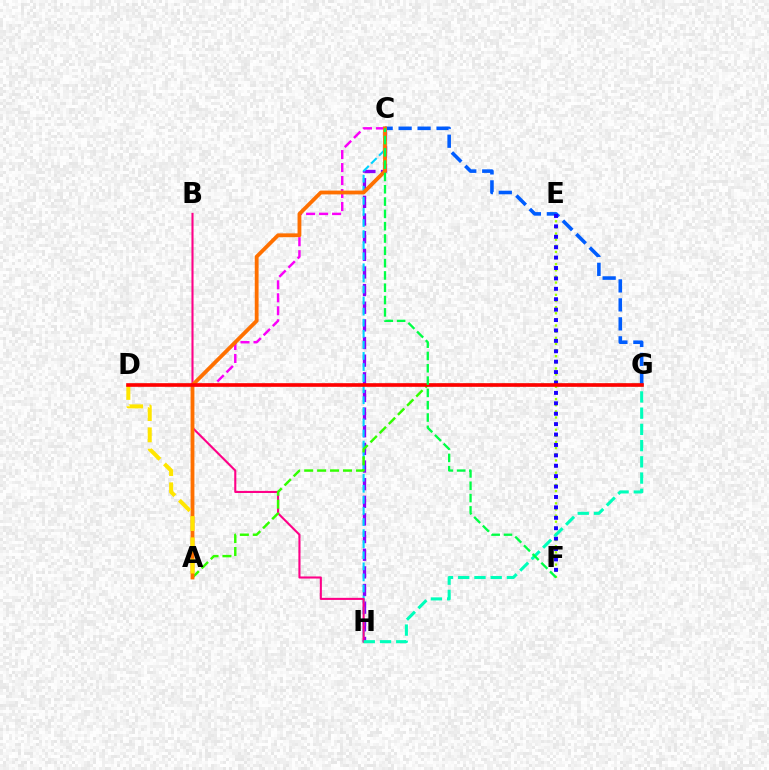{('A', 'C'): [{'color': '#fa00f9', 'line_style': 'dashed', 'thickness': 1.76}, {'color': '#ff7000', 'line_style': 'solid', 'thickness': 2.75}], ('C', 'H'): [{'color': '#8a00ff', 'line_style': 'dashed', 'thickness': 2.4}, {'color': '#00d3ff', 'line_style': 'dashed', 'thickness': 1.5}], ('E', 'F'): [{'color': '#a2ff00', 'line_style': 'dotted', 'thickness': 1.67}, {'color': '#1900ff', 'line_style': 'dotted', 'thickness': 2.83}], ('B', 'H'): [{'color': '#ff0088', 'line_style': 'solid', 'thickness': 1.51}], ('A', 'G'): [{'color': '#31ff00', 'line_style': 'dashed', 'thickness': 1.76}], ('C', 'G'): [{'color': '#005dff', 'line_style': 'dashed', 'thickness': 2.58}], ('A', 'D'): [{'color': '#ffe600', 'line_style': 'dashed', 'thickness': 2.89}], ('G', 'H'): [{'color': '#00ffbb', 'line_style': 'dashed', 'thickness': 2.21}], ('D', 'G'): [{'color': '#ff0000', 'line_style': 'solid', 'thickness': 2.62}], ('C', 'F'): [{'color': '#00ff45', 'line_style': 'dashed', 'thickness': 1.67}]}